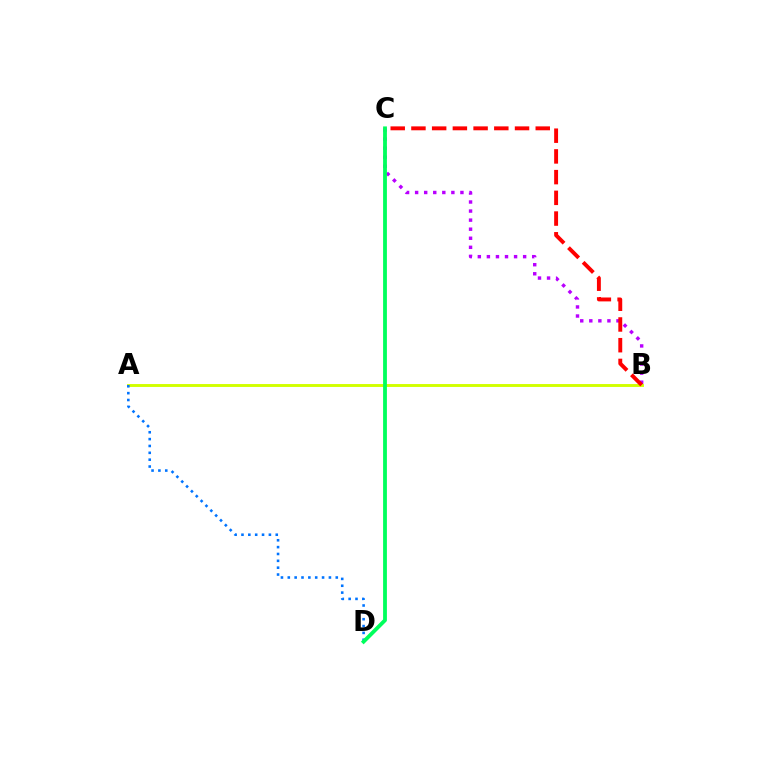{('B', 'C'): [{'color': '#b900ff', 'line_style': 'dotted', 'thickness': 2.46}, {'color': '#ff0000', 'line_style': 'dashed', 'thickness': 2.81}], ('A', 'B'): [{'color': '#d1ff00', 'line_style': 'solid', 'thickness': 2.09}], ('A', 'D'): [{'color': '#0074ff', 'line_style': 'dotted', 'thickness': 1.86}], ('C', 'D'): [{'color': '#00ff5c', 'line_style': 'solid', 'thickness': 2.74}]}